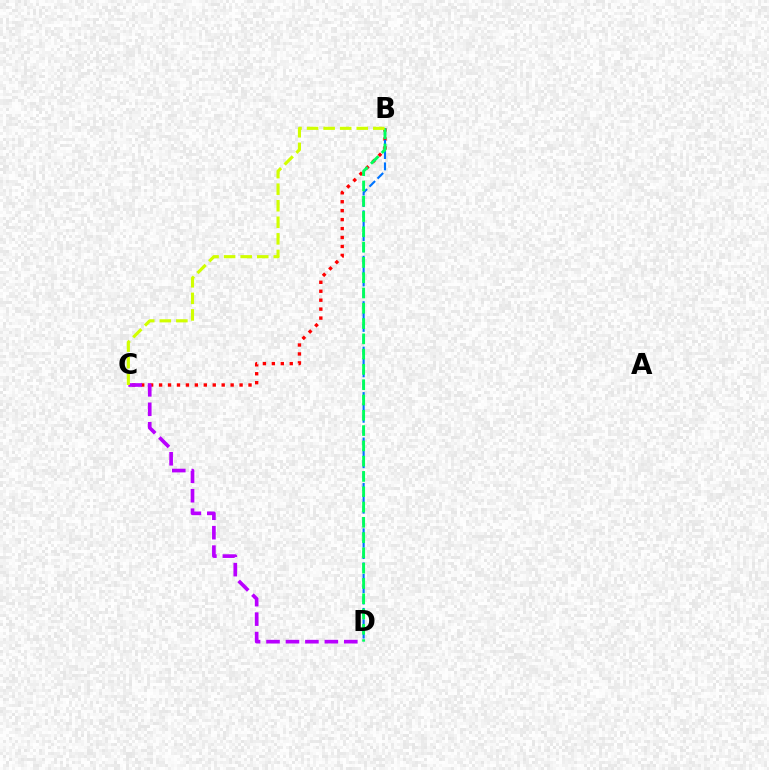{('B', 'C'): [{'color': '#ff0000', 'line_style': 'dotted', 'thickness': 2.43}, {'color': '#d1ff00', 'line_style': 'dashed', 'thickness': 2.25}], ('B', 'D'): [{'color': '#0074ff', 'line_style': 'dashed', 'thickness': 1.54}, {'color': '#00ff5c', 'line_style': 'dashed', 'thickness': 2.08}], ('C', 'D'): [{'color': '#b900ff', 'line_style': 'dashed', 'thickness': 2.64}]}